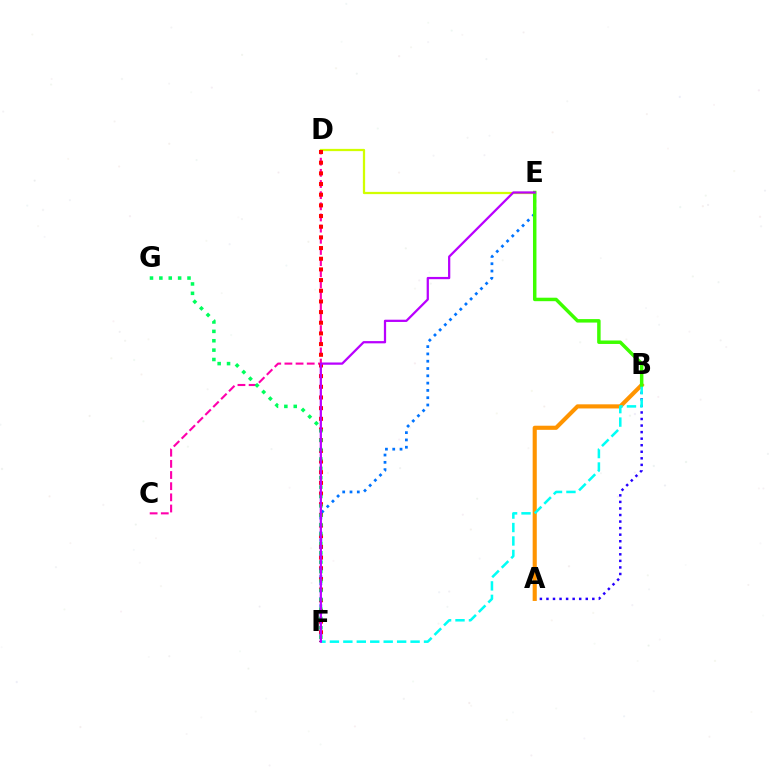{('C', 'D'): [{'color': '#ff00ac', 'line_style': 'dashed', 'thickness': 1.52}], ('D', 'E'): [{'color': '#d1ff00', 'line_style': 'solid', 'thickness': 1.62}], ('A', 'B'): [{'color': '#2500ff', 'line_style': 'dotted', 'thickness': 1.78}, {'color': '#ff9400', 'line_style': 'solid', 'thickness': 2.97}], ('D', 'F'): [{'color': '#ff0000', 'line_style': 'dotted', 'thickness': 2.9}], ('E', 'F'): [{'color': '#0074ff', 'line_style': 'dotted', 'thickness': 1.98}, {'color': '#b900ff', 'line_style': 'solid', 'thickness': 1.62}], ('F', 'G'): [{'color': '#00ff5c', 'line_style': 'dotted', 'thickness': 2.55}], ('B', 'F'): [{'color': '#00fff6', 'line_style': 'dashed', 'thickness': 1.83}], ('B', 'E'): [{'color': '#3dff00', 'line_style': 'solid', 'thickness': 2.5}]}